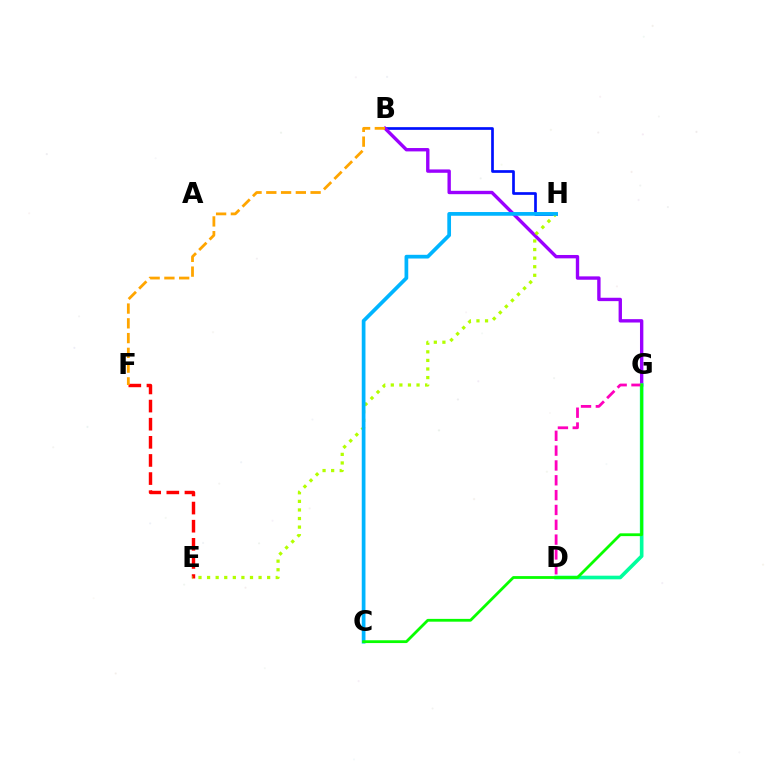{('B', 'H'): [{'color': '#0010ff', 'line_style': 'solid', 'thickness': 1.94}], ('B', 'G'): [{'color': '#9b00ff', 'line_style': 'solid', 'thickness': 2.43}], ('E', 'F'): [{'color': '#ff0000', 'line_style': 'dashed', 'thickness': 2.46}], ('B', 'F'): [{'color': '#ffa500', 'line_style': 'dashed', 'thickness': 2.01}], ('D', 'G'): [{'color': '#00ff9d', 'line_style': 'solid', 'thickness': 2.62}, {'color': '#ff00bd', 'line_style': 'dashed', 'thickness': 2.01}], ('E', 'H'): [{'color': '#b3ff00', 'line_style': 'dotted', 'thickness': 2.33}], ('C', 'H'): [{'color': '#00b5ff', 'line_style': 'solid', 'thickness': 2.68}], ('C', 'G'): [{'color': '#08ff00', 'line_style': 'solid', 'thickness': 2.01}]}